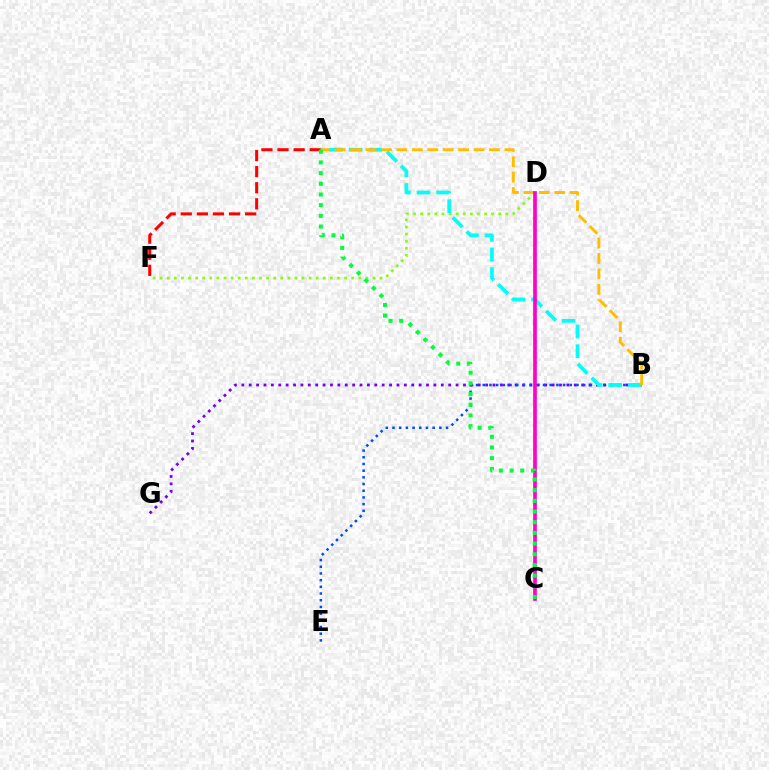{('B', 'G'): [{'color': '#7200ff', 'line_style': 'dotted', 'thickness': 2.01}], ('A', 'F'): [{'color': '#ff0000', 'line_style': 'dashed', 'thickness': 2.19}], ('B', 'E'): [{'color': '#004bff', 'line_style': 'dotted', 'thickness': 1.82}], ('D', 'F'): [{'color': '#84ff00', 'line_style': 'dotted', 'thickness': 1.93}], ('A', 'B'): [{'color': '#00fff6', 'line_style': 'dashed', 'thickness': 2.67}, {'color': '#ffbd00', 'line_style': 'dashed', 'thickness': 2.1}], ('C', 'D'): [{'color': '#ff00cf', 'line_style': 'solid', 'thickness': 2.65}], ('A', 'C'): [{'color': '#00ff39', 'line_style': 'dotted', 'thickness': 2.9}]}